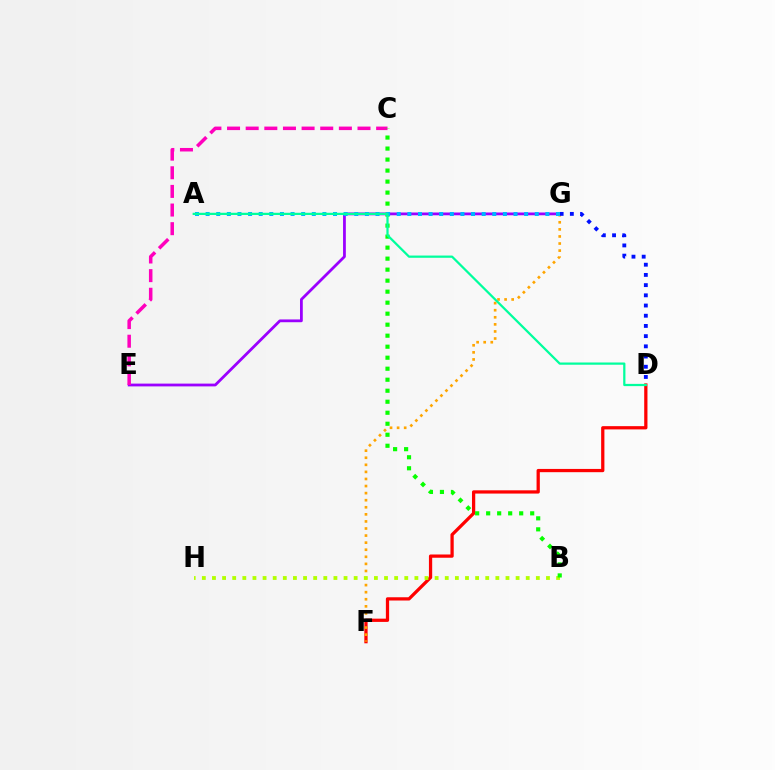{('E', 'G'): [{'color': '#9b00ff', 'line_style': 'solid', 'thickness': 2.0}], ('D', 'F'): [{'color': '#ff0000', 'line_style': 'solid', 'thickness': 2.34}], ('F', 'G'): [{'color': '#ffa500', 'line_style': 'dotted', 'thickness': 1.92}], ('C', 'E'): [{'color': '#ff00bd', 'line_style': 'dashed', 'thickness': 2.53}], ('B', 'H'): [{'color': '#b3ff00', 'line_style': 'dotted', 'thickness': 2.75}], ('D', 'G'): [{'color': '#0010ff', 'line_style': 'dotted', 'thickness': 2.77}], ('B', 'C'): [{'color': '#08ff00', 'line_style': 'dotted', 'thickness': 2.99}], ('A', 'G'): [{'color': '#00b5ff', 'line_style': 'dotted', 'thickness': 2.88}], ('A', 'D'): [{'color': '#00ff9d', 'line_style': 'solid', 'thickness': 1.61}]}